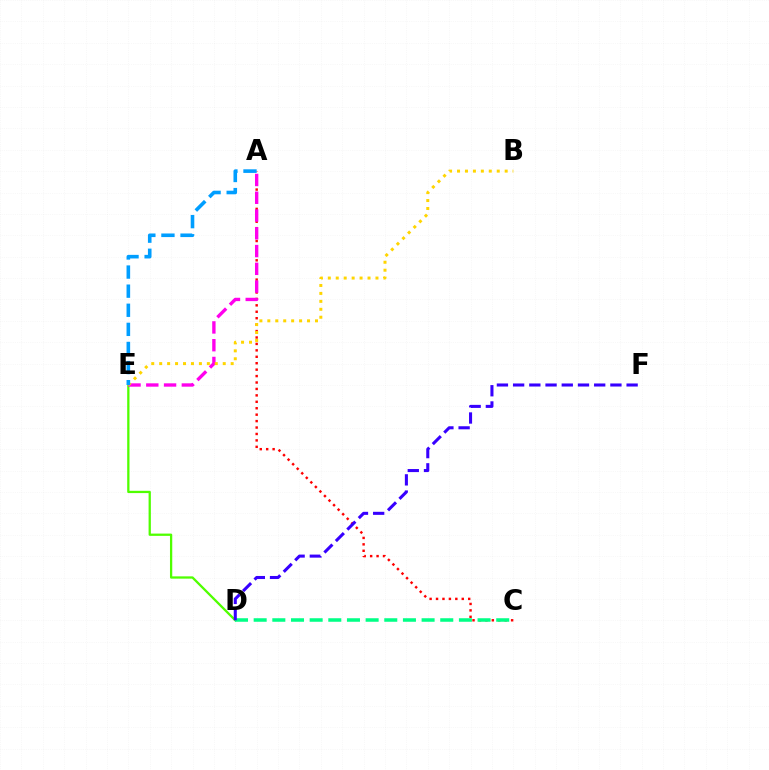{('A', 'C'): [{'color': '#ff0000', 'line_style': 'dotted', 'thickness': 1.75}], ('D', 'E'): [{'color': '#4fff00', 'line_style': 'solid', 'thickness': 1.64}], ('A', 'E'): [{'color': '#ff00ed', 'line_style': 'dashed', 'thickness': 2.41}, {'color': '#009eff', 'line_style': 'dashed', 'thickness': 2.59}], ('B', 'E'): [{'color': '#ffd500', 'line_style': 'dotted', 'thickness': 2.16}], ('C', 'D'): [{'color': '#00ff86', 'line_style': 'dashed', 'thickness': 2.53}], ('D', 'F'): [{'color': '#3700ff', 'line_style': 'dashed', 'thickness': 2.2}]}